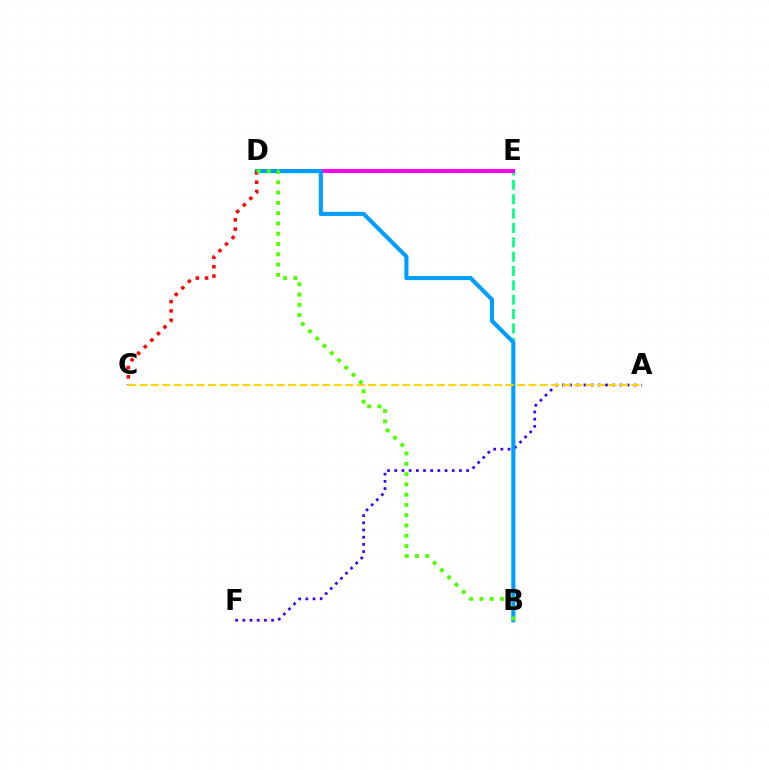{('B', 'E'): [{'color': '#00ff86', 'line_style': 'dashed', 'thickness': 1.95}], ('D', 'E'): [{'color': '#ff00ed', 'line_style': 'solid', 'thickness': 2.84}], ('A', 'F'): [{'color': '#3700ff', 'line_style': 'dotted', 'thickness': 1.95}], ('B', 'D'): [{'color': '#009eff', 'line_style': 'solid', 'thickness': 2.95}, {'color': '#4fff00', 'line_style': 'dotted', 'thickness': 2.79}], ('C', 'D'): [{'color': '#ff0000', 'line_style': 'dotted', 'thickness': 2.53}], ('A', 'C'): [{'color': '#ffd500', 'line_style': 'dashed', 'thickness': 1.55}]}